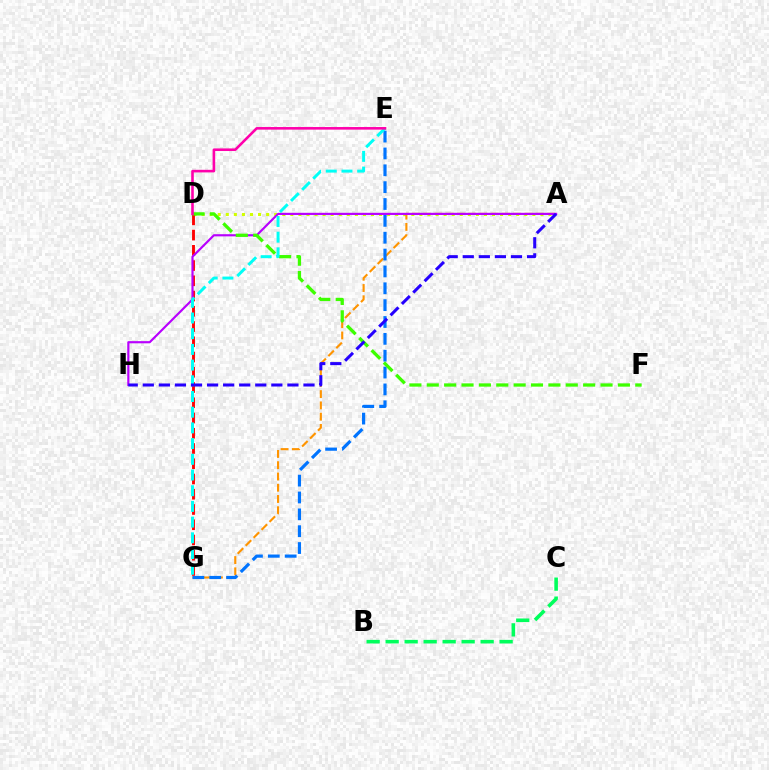{('A', 'D'): [{'color': '#d1ff00', 'line_style': 'dotted', 'thickness': 2.19}], ('B', 'C'): [{'color': '#00ff5c', 'line_style': 'dashed', 'thickness': 2.58}], ('A', 'G'): [{'color': '#ff9400', 'line_style': 'dashed', 'thickness': 1.53}], ('E', 'G'): [{'color': '#0074ff', 'line_style': 'dashed', 'thickness': 2.29}, {'color': '#00fff6', 'line_style': 'dashed', 'thickness': 2.13}], ('D', 'G'): [{'color': '#ff0000', 'line_style': 'dashed', 'thickness': 2.07}], ('A', 'H'): [{'color': '#b900ff', 'line_style': 'solid', 'thickness': 1.56}, {'color': '#2500ff', 'line_style': 'dashed', 'thickness': 2.18}], ('D', 'F'): [{'color': '#3dff00', 'line_style': 'dashed', 'thickness': 2.36}], ('D', 'E'): [{'color': '#ff00ac', 'line_style': 'solid', 'thickness': 1.87}]}